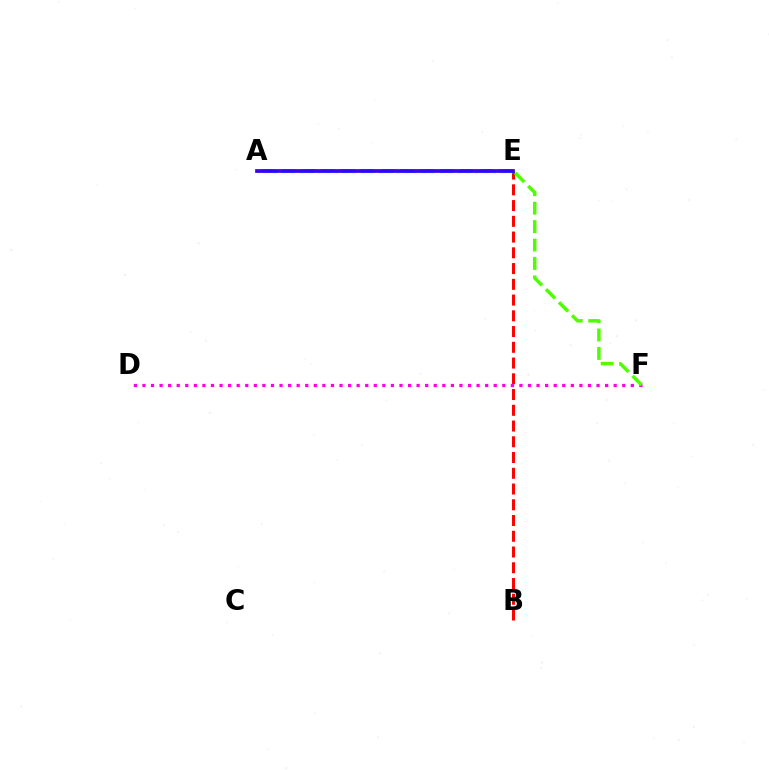{('A', 'E'): [{'color': '#ffd500', 'line_style': 'solid', 'thickness': 2.82}, {'color': '#009eff', 'line_style': 'dashed', 'thickness': 2.69}, {'color': '#00ff86', 'line_style': 'dotted', 'thickness': 2.38}, {'color': '#3700ff', 'line_style': 'solid', 'thickness': 2.63}], ('B', 'E'): [{'color': '#ff0000', 'line_style': 'dashed', 'thickness': 2.14}], ('D', 'F'): [{'color': '#ff00ed', 'line_style': 'dotted', 'thickness': 2.33}], ('E', 'F'): [{'color': '#4fff00', 'line_style': 'dashed', 'thickness': 2.51}]}